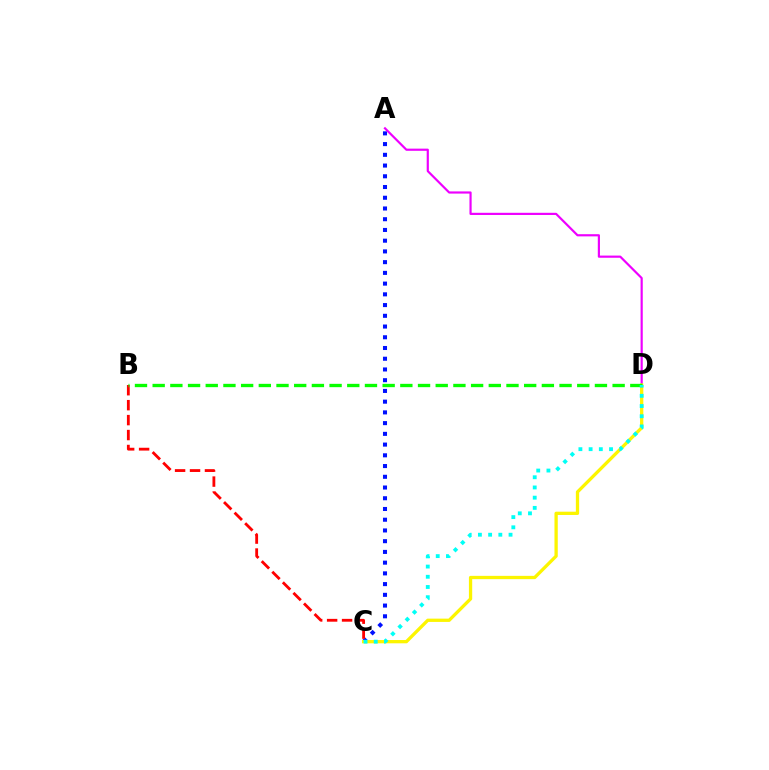{('A', 'C'): [{'color': '#0010ff', 'line_style': 'dotted', 'thickness': 2.92}], ('A', 'D'): [{'color': '#ee00ff', 'line_style': 'solid', 'thickness': 1.57}], ('C', 'D'): [{'color': '#fcf500', 'line_style': 'solid', 'thickness': 2.36}, {'color': '#00fff6', 'line_style': 'dotted', 'thickness': 2.77}], ('B', 'C'): [{'color': '#ff0000', 'line_style': 'dashed', 'thickness': 2.03}], ('B', 'D'): [{'color': '#08ff00', 'line_style': 'dashed', 'thickness': 2.4}]}